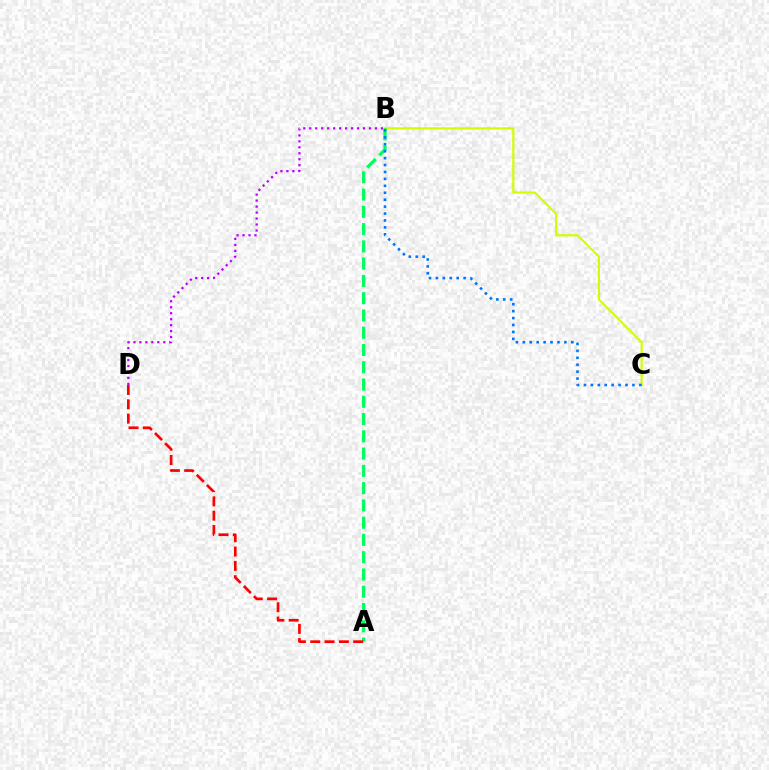{('B', 'C'): [{'color': '#d1ff00', 'line_style': 'solid', 'thickness': 1.58}, {'color': '#0074ff', 'line_style': 'dotted', 'thickness': 1.88}], ('B', 'D'): [{'color': '#b900ff', 'line_style': 'dotted', 'thickness': 1.62}], ('A', 'B'): [{'color': '#00ff5c', 'line_style': 'dashed', 'thickness': 2.35}], ('A', 'D'): [{'color': '#ff0000', 'line_style': 'dashed', 'thickness': 1.95}]}